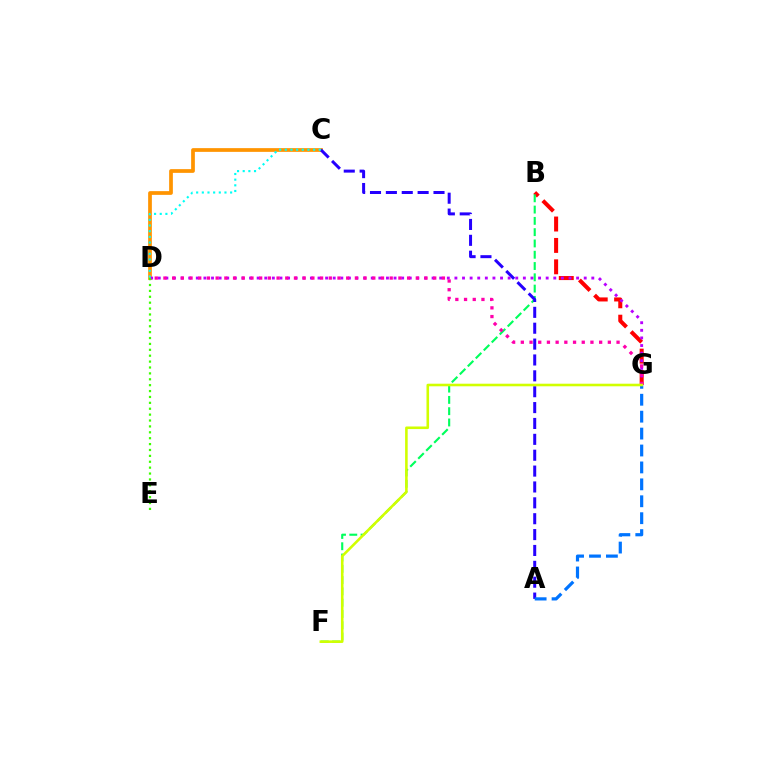{('C', 'D'): [{'color': '#ff9400', 'line_style': 'solid', 'thickness': 2.69}, {'color': '#00fff6', 'line_style': 'dotted', 'thickness': 1.54}], ('B', 'G'): [{'color': '#ff0000', 'line_style': 'dashed', 'thickness': 2.91}], ('B', 'F'): [{'color': '#00ff5c', 'line_style': 'dashed', 'thickness': 1.53}], ('A', 'C'): [{'color': '#2500ff', 'line_style': 'dashed', 'thickness': 2.16}], ('D', 'G'): [{'color': '#b900ff', 'line_style': 'dotted', 'thickness': 2.07}, {'color': '#ff00ac', 'line_style': 'dotted', 'thickness': 2.36}], ('D', 'E'): [{'color': '#3dff00', 'line_style': 'dotted', 'thickness': 1.6}], ('A', 'G'): [{'color': '#0074ff', 'line_style': 'dashed', 'thickness': 2.3}], ('F', 'G'): [{'color': '#d1ff00', 'line_style': 'solid', 'thickness': 1.86}]}